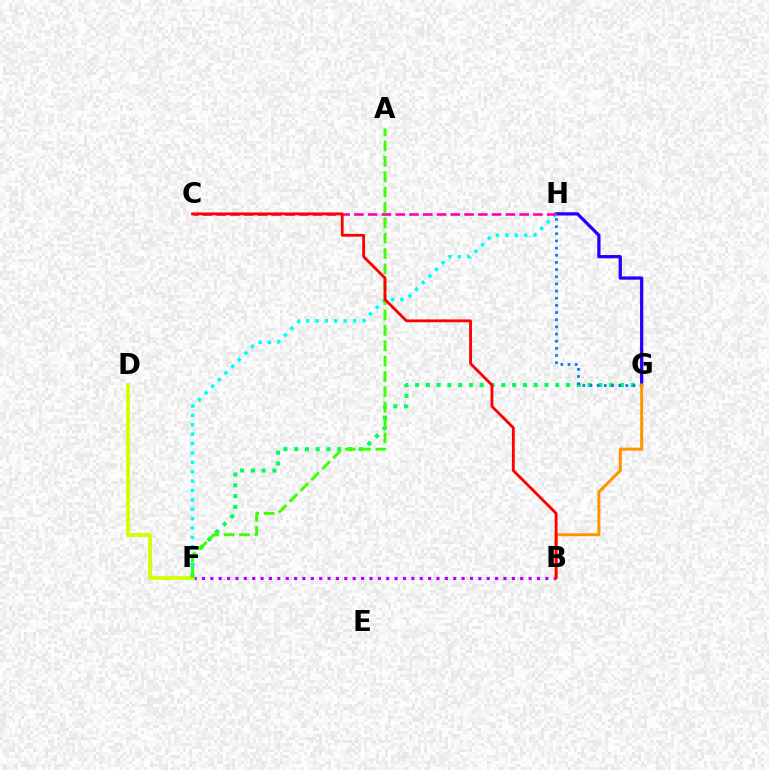{('B', 'F'): [{'color': '#b900ff', 'line_style': 'dotted', 'thickness': 2.28}], ('D', 'F'): [{'color': '#d1ff00', 'line_style': 'solid', 'thickness': 2.72}], ('F', 'G'): [{'color': '#00ff5c', 'line_style': 'dotted', 'thickness': 2.93}], ('G', 'H'): [{'color': '#2500ff', 'line_style': 'solid', 'thickness': 2.34}, {'color': '#0074ff', 'line_style': 'dotted', 'thickness': 1.95}], ('F', 'H'): [{'color': '#00fff6', 'line_style': 'dotted', 'thickness': 2.55}], ('A', 'F'): [{'color': '#3dff00', 'line_style': 'dashed', 'thickness': 2.09}], ('B', 'G'): [{'color': '#ff9400', 'line_style': 'solid', 'thickness': 2.16}], ('C', 'H'): [{'color': '#ff00ac', 'line_style': 'dashed', 'thickness': 1.87}], ('B', 'C'): [{'color': '#ff0000', 'line_style': 'solid', 'thickness': 2.03}]}